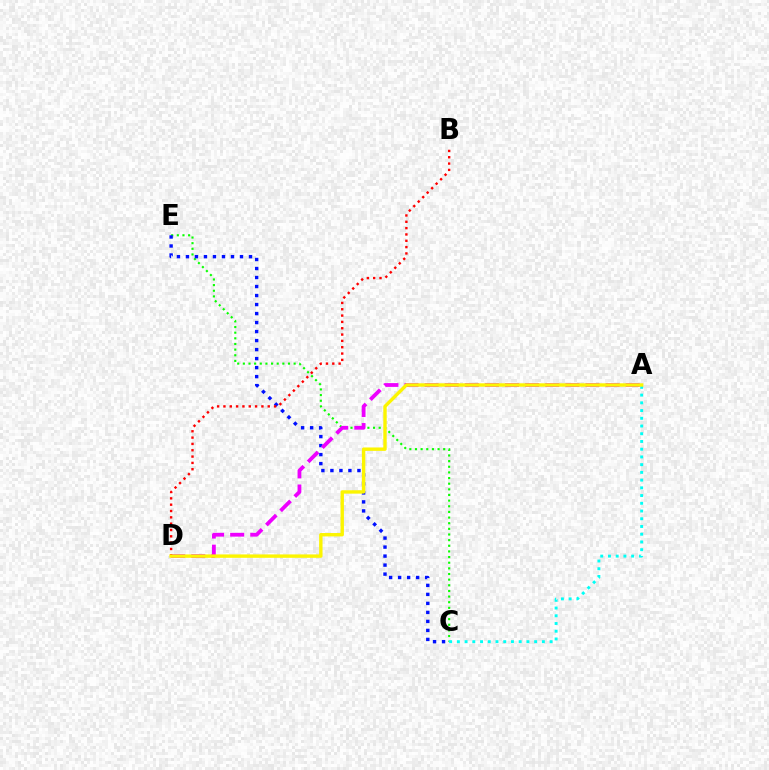{('C', 'E'): [{'color': '#08ff00', 'line_style': 'dotted', 'thickness': 1.53}, {'color': '#0010ff', 'line_style': 'dotted', 'thickness': 2.45}], ('A', 'C'): [{'color': '#00fff6', 'line_style': 'dotted', 'thickness': 2.1}], ('A', 'D'): [{'color': '#ee00ff', 'line_style': 'dashed', 'thickness': 2.73}, {'color': '#fcf500', 'line_style': 'solid', 'thickness': 2.44}], ('B', 'D'): [{'color': '#ff0000', 'line_style': 'dotted', 'thickness': 1.72}]}